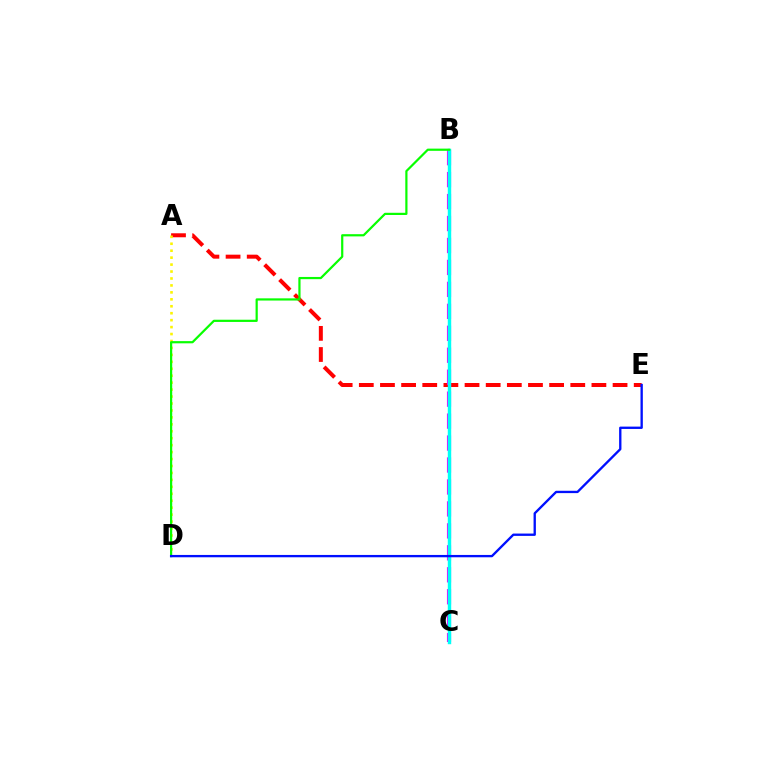{('A', 'E'): [{'color': '#ff0000', 'line_style': 'dashed', 'thickness': 2.87}], ('A', 'D'): [{'color': '#fcf500', 'line_style': 'dotted', 'thickness': 1.89}], ('B', 'C'): [{'color': '#ee00ff', 'line_style': 'dashed', 'thickness': 2.98}, {'color': '#00fff6', 'line_style': 'solid', 'thickness': 2.47}], ('B', 'D'): [{'color': '#08ff00', 'line_style': 'solid', 'thickness': 1.59}], ('D', 'E'): [{'color': '#0010ff', 'line_style': 'solid', 'thickness': 1.68}]}